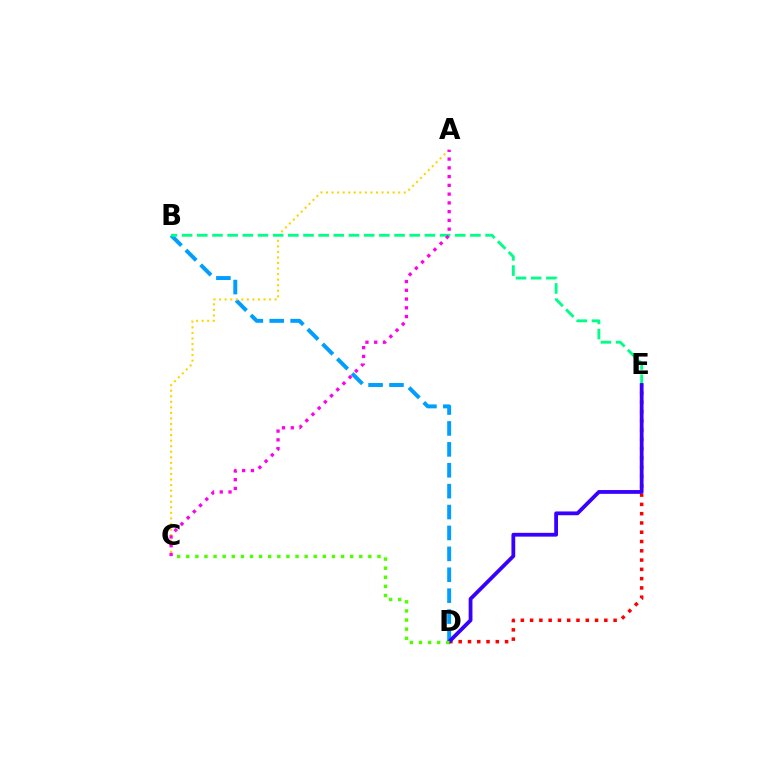{('B', 'D'): [{'color': '#009eff', 'line_style': 'dashed', 'thickness': 2.84}], ('D', 'E'): [{'color': '#ff0000', 'line_style': 'dotted', 'thickness': 2.52}, {'color': '#3700ff', 'line_style': 'solid', 'thickness': 2.73}], ('A', 'C'): [{'color': '#ffd500', 'line_style': 'dotted', 'thickness': 1.51}, {'color': '#ff00ed', 'line_style': 'dotted', 'thickness': 2.38}], ('B', 'E'): [{'color': '#00ff86', 'line_style': 'dashed', 'thickness': 2.06}], ('C', 'D'): [{'color': '#4fff00', 'line_style': 'dotted', 'thickness': 2.47}]}